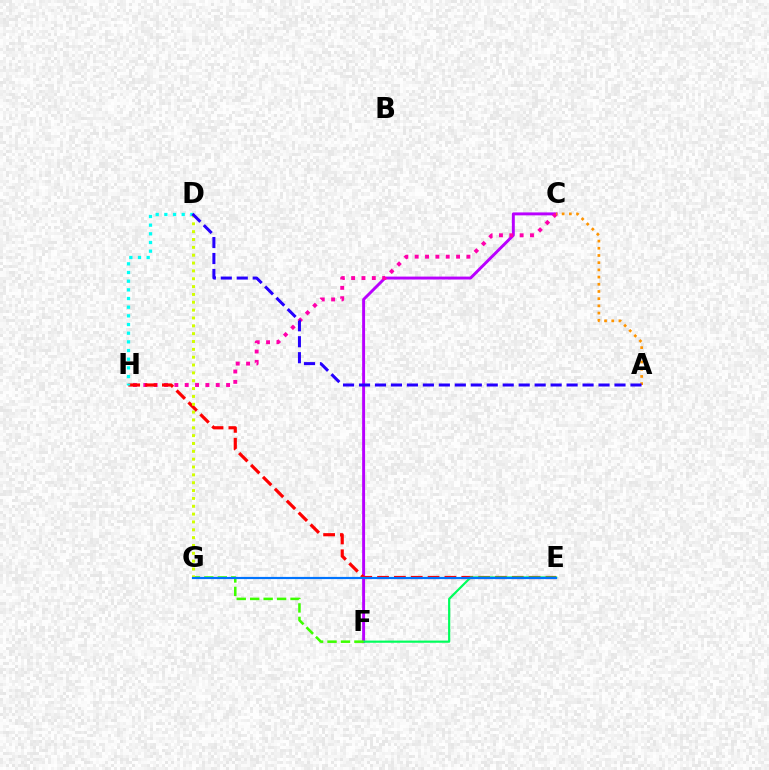{('C', 'F'): [{'color': '#b900ff', 'line_style': 'solid', 'thickness': 2.11}], ('C', 'H'): [{'color': '#ff00ac', 'line_style': 'dotted', 'thickness': 2.81}], ('E', 'H'): [{'color': '#ff0000', 'line_style': 'dashed', 'thickness': 2.29}], ('D', 'H'): [{'color': '#00fff6', 'line_style': 'dotted', 'thickness': 2.36}], ('E', 'F'): [{'color': '#00ff5c', 'line_style': 'solid', 'thickness': 1.58}], ('A', 'C'): [{'color': '#ff9400', 'line_style': 'dotted', 'thickness': 1.96}], ('F', 'G'): [{'color': '#3dff00', 'line_style': 'dashed', 'thickness': 1.83}], ('D', 'G'): [{'color': '#d1ff00', 'line_style': 'dotted', 'thickness': 2.13}], ('E', 'G'): [{'color': '#0074ff', 'line_style': 'solid', 'thickness': 1.57}], ('A', 'D'): [{'color': '#2500ff', 'line_style': 'dashed', 'thickness': 2.17}]}